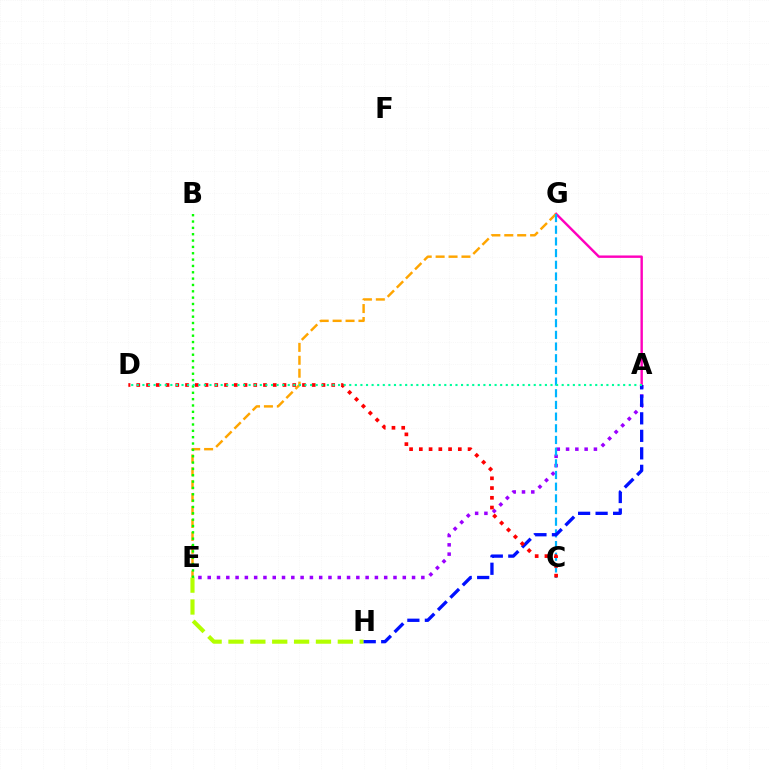{('A', 'G'): [{'color': '#ff00bd', 'line_style': 'solid', 'thickness': 1.74}], ('E', 'G'): [{'color': '#ffa500', 'line_style': 'dashed', 'thickness': 1.76}], ('A', 'E'): [{'color': '#9b00ff', 'line_style': 'dotted', 'thickness': 2.52}], ('C', 'G'): [{'color': '#00b5ff', 'line_style': 'dashed', 'thickness': 1.59}], ('E', 'H'): [{'color': '#b3ff00', 'line_style': 'dashed', 'thickness': 2.97}], ('A', 'H'): [{'color': '#0010ff', 'line_style': 'dashed', 'thickness': 2.38}], ('B', 'E'): [{'color': '#08ff00', 'line_style': 'dotted', 'thickness': 1.72}], ('C', 'D'): [{'color': '#ff0000', 'line_style': 'dotted', 'thickness': 2.65}], ('A', 'D'): [{'color': '#00ff9d', 'line_style': 'dotted', 'thickness': 1.52}]}